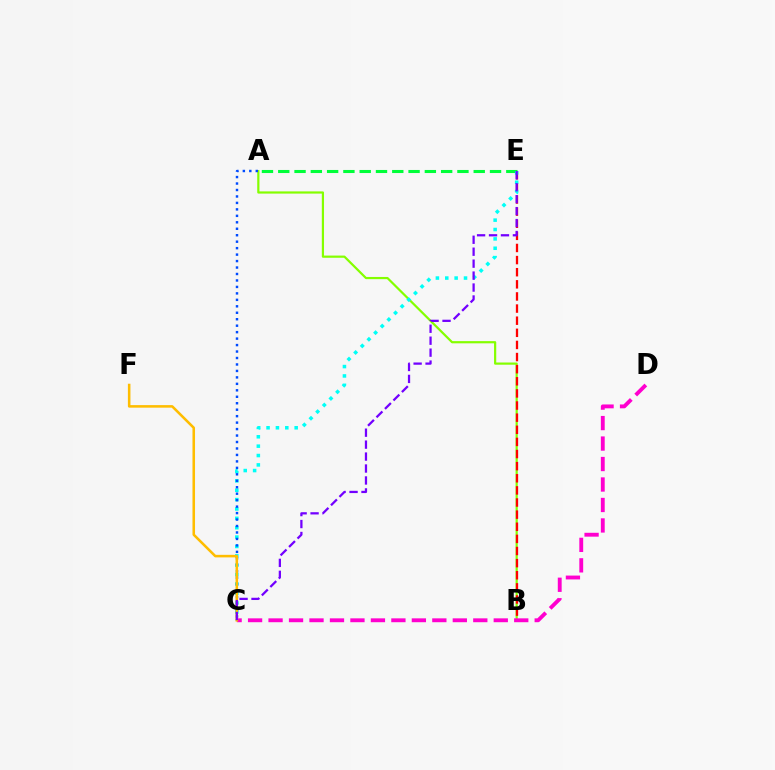{('A', 'E'): [{'color': '#00ff39', 'line_style': 'dashed', 'thickness': 2.21}], ('A', 'B'): [{'color': '#84ff00', 'line_style': 'solid', 'thickness': 1.59}], ('B', 'E'): [{'color': '#ff0000', 'line_style': 'dashed', 'thickness': 1.65}], ('C', 'E'): [{'color': '#00fff6', 'line_style': 'dotted', 'thickness': 2.55}, {'color': '#7200ff', 'line_style': 'dashed', 'thickness': 1.62}], ('A', 'C'): [{'color': '#004bff', 'line_style': 'dotted', 'thickness': 1.76}], ('C', 'D'): [{'color': '#ff00cf', 'line_style': 'dashed', 'thickness': 2.78}], ('C', 'F'): [{'color': '#ffbd00', 'line_style': 'solid', 'thickness': 1.83}]}